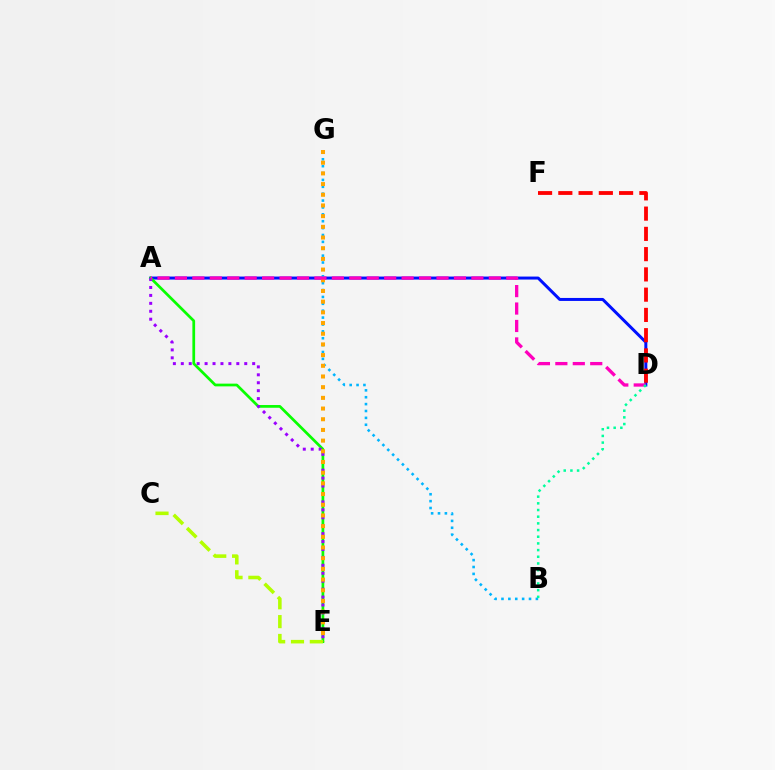{('A', 'D'): [{'color': '#0010ff', 'line_style': 'solid', 'thickness': 2.15}, {'color': '#ff00bd', 'line_style': 'dashed', 'thickness': 2.37}], ('D', 'F'): [{'color': '#ff0000', 'line_style': 'dashed', 'thickness': 2.75}], ('A', 'E'): [{'color': '#08ff00', 'line_style': 'solid', 'thickness': 1.97}, {'color': '#9b00ff', 'line_style': 'dotted', 'thickness': 2.15}], ('B', 'G'): [{'color': '#00b5ff', 'line_style': 'dotted', 'thickness': 1.87}], ('C', 'E'): [{'color': '#b3ff00', 'line_style': 'dashed', 'thickness': 2.56}], ('E', 'G'): [{'color': '#ffa500', 'line_style': 'dotted', 'thickness': 2.9}], ('B', 'D'): [{'color': '#00ff9d', 'line_style': 'dotted', 'thickness': 1.81}]}